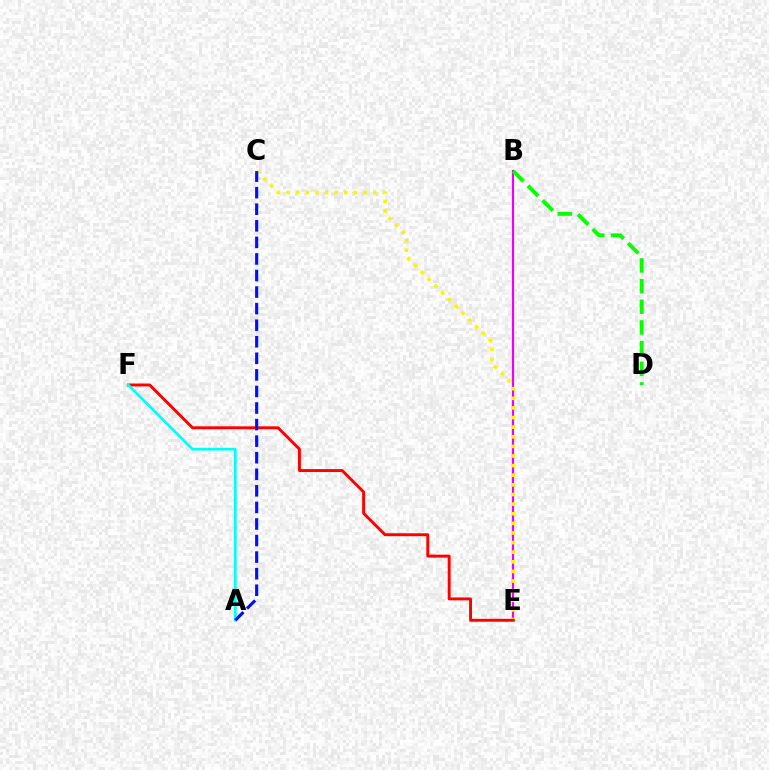{('B', 'E'): [{'color': '#ee00ff', 'line_style': 'solid', 'thickness': 1.58}], ('C', 'E'): [{'color': '#fcf500', 'line_style': 'dotted', 'thickness': 2.61}], ('E', 'F'): [{'color': '#ff0000', 'line_style': 'solid', 'thickness': 2.1}], ('A', 'F'): [{'color': '#00fff6', 'line_style': 'solid', 'thickness': 1.98}], ('A', 'C'): [{'color': '#0010ff', 'line_style': 'dashed', 'thickness': 2.25}], ('B', 'D'): [{'color': '#08ff00', 'line_style': 'dashed', 'thickness': 2.81}]}